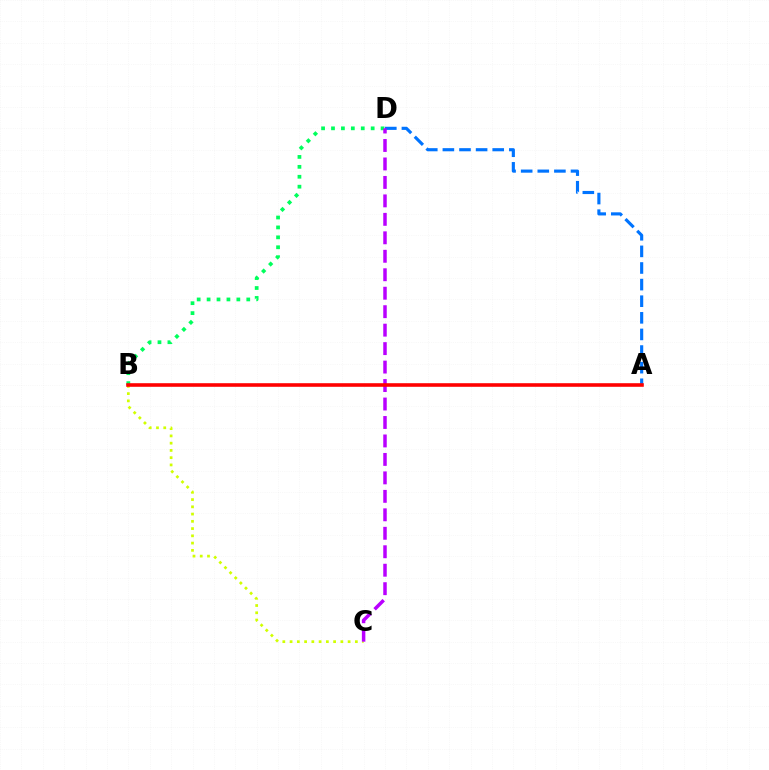{('B', 'C'): [{'color': '#d1ff00', 'line_style': 'dotted', 'thickness': 1.97}], ('A', 'D'): [{'color': '#0074ff', 'line_style': 'dashed', 'thickness': 2.26}], ('B', 'D'): [{'color': '#00ff5c', 'line_style': 'dotted', 'thickness': 2.7}], ('C', 'D'): [{'color': '#b900ff', 'line_style': 'dashed', 'thickness': 2.51}], ('A', 'B'): [{'color': '#ff0000', 'line_style': 'solid', 'thickness': 2.58}]}